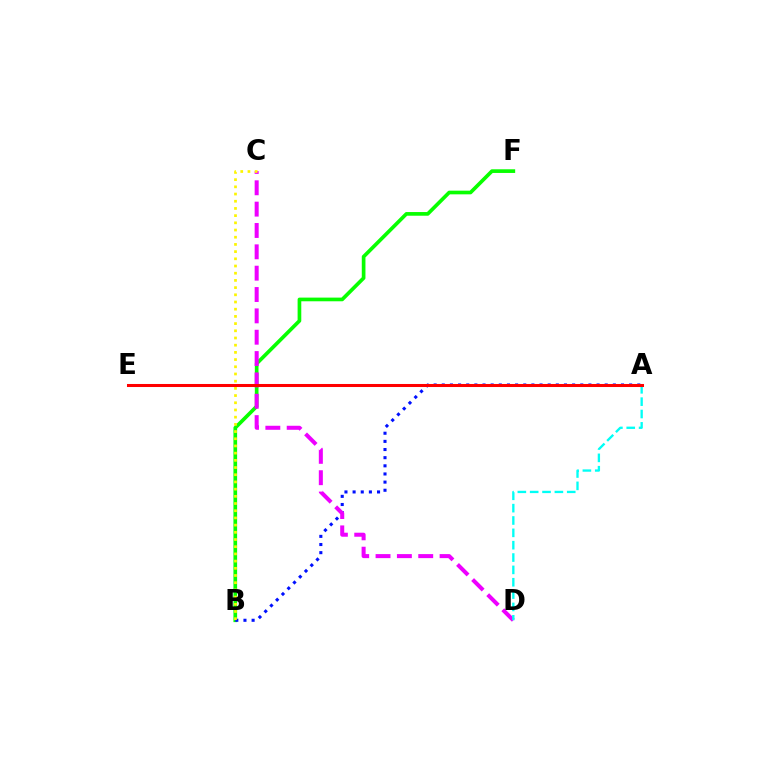{('B', 'F'): [{'color': '#08ff00', 'line_style': 'solid', 'thickness': 2.65}], ('A', 'B'): [{'color': '#0010ff', 'line_style': 'dotted', 'thickness': 2.21}], ('C', 'D'): [{'color': '#ee00ff', 'line_style': 'dashed', 'thickness': 2.9}], ('B', 'C'): [{'color': '#fcf500', 'line_style': 'dotted', 'thickness': 1.96}], ('A', 'D'): [{'color': '#00fff6', 'line_style': 'dashed', 'thickness': 1.68}], ('A', 'E'): [{'color': '#ff0000', 'line_style': 'solid', 'thickness': 2.19}]}